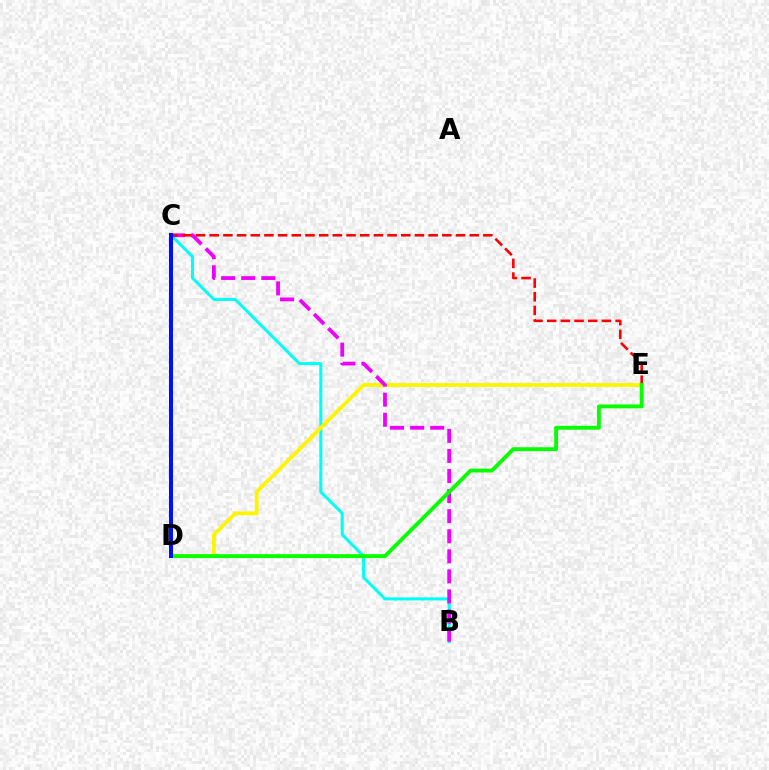{('B', 'C'): [{'color': '#00fff6', 'line_style': 'solid', 'thickness': 2.18}, {'color': '#ee00ff', 'line_style': 'dashed', 'thickness': 2.73}], ('D', 'E'): [{'color': '#fcf500', 'line_style': 'solid', 'thickness': 2.75}, {'color': '#08ff00', 'line_style': 'solid', 'thickness': 2.79}], ('C', 'E'): [{'color': '#ff0000', 'line_style': 'dashed', 'thickness': 1.86}], ('C', 'D'): [{'color': '#0010ff', 'line_style': 'solid', 'thickness': 2.91}]}